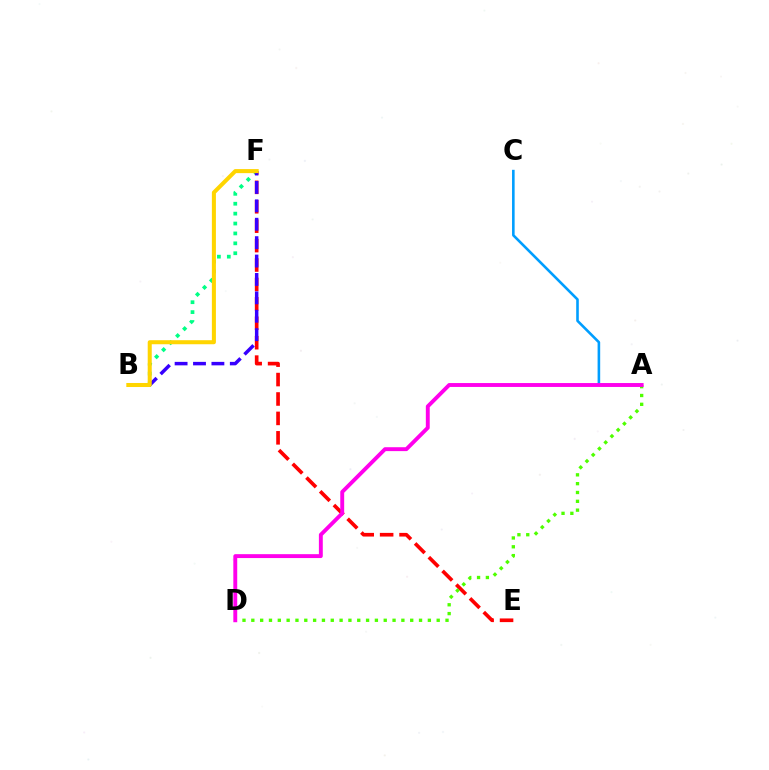{('B', 'F'): [{'color': '#00ff86', 'line_style': 'dotted', 'thickness': 2.69}, {'color': '#3700ff', 'line_style': 'dashed', 'thickness': 2.5}, {'color': '#ffd500', 'line_style': 'solid', 'thickness': 2.9}], ('E', 'F'): [{'color': '#ff0000', 'line_style': 'dashed', 'thickness': 2.64}], ('A', 'C'): [{'color': '#009eff', 'line_style': 'solid', 'thickness': 1.87}], ('A', 'D'): [{'color': '#4fff00', 'line_style': 'dotted', 'thickness': 2.4}, {'color': '#ff00ed', 'line_style': 'solid', 'thickness': 2.8}]}